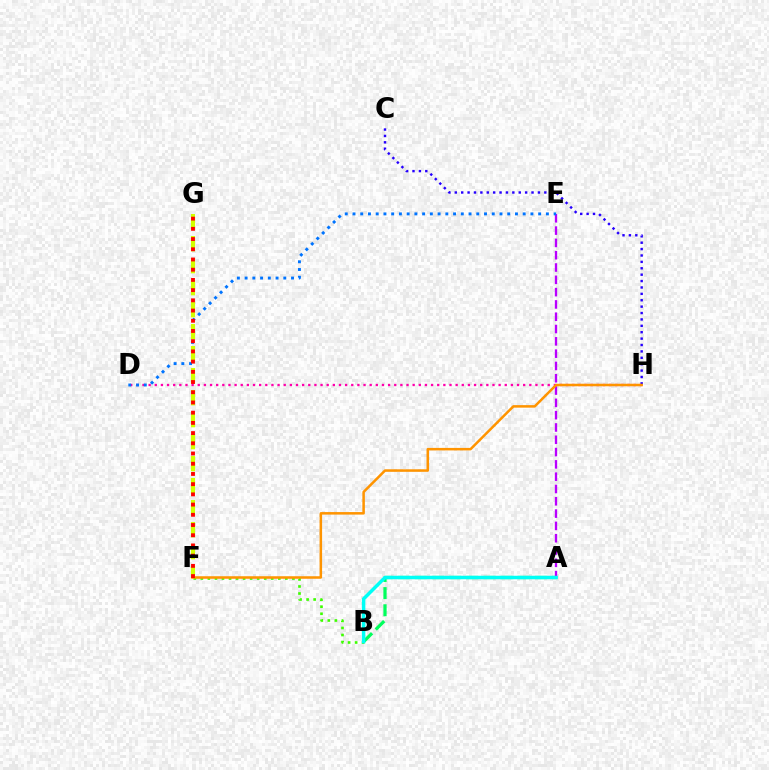{('D', 'H'): [{'color': '#ff00ac', 'line_style': 'dotted', 'thickness': 1.67}], ('A', 'B'): [{'color': '#00ff5c', 'line_style': 'dashed', 'thickness': 2.33}, {'color': '#00fff6', 'line_style': 'solid', 'thickness': 2.5}], ('A', 'E'): [{'color': '#b900ff', 'line_style': 'dashed', 'thickness': 1.67}], ('B', 'F'): [{'color': '#3dff00', 'line_style': 'dotted', 'thickness': 1.91}], ('C', 'H'): [{'color': '#2500ff', 'line_style': 'dotted', 'thickness': 1.74}], ('F', 'H'): [{'color': '#ff9400', 'line_style': 'solid', 'thickness': 1.82}], ('D', 'E'): [{'color': '#0074ff', 'line_style': 'dotted', 'thickness': 2.1}], ('F', 'G'): [{'color': '#d1ff00', 'line_style': 'dashed', 'thickness': 2.99}, {'color': '#ff0000', 'line_style': 'dotted', 'thickness': 2.77}]}